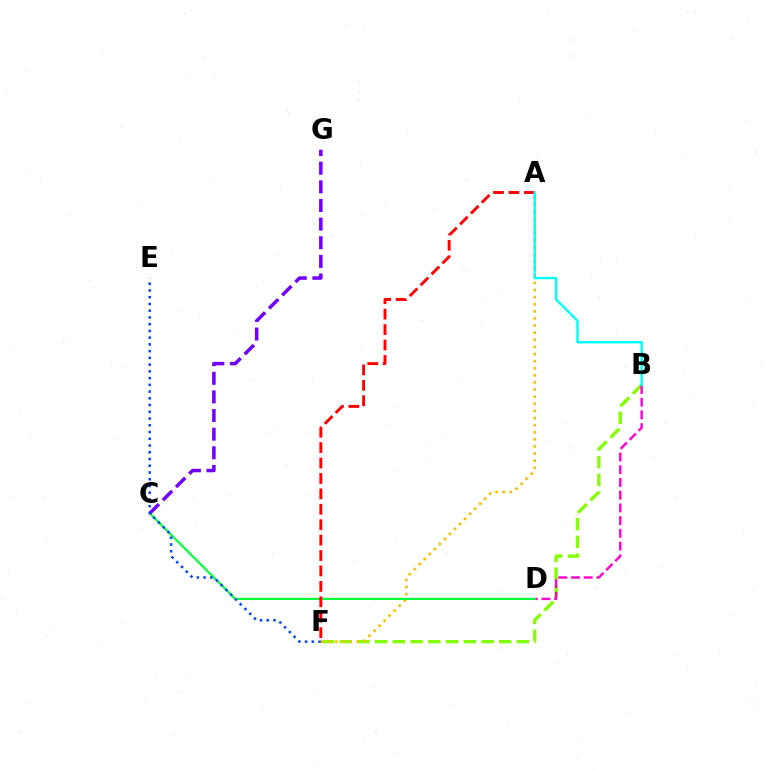{('B', 'F'): [{'color': '#84ff00', 'line_style': 'dashed', 'thickness': 2.41}], ('B', 'D'): [{'color': '#ff00cf', 'line_style': 'dashed', 'thickness': 1.73}], ('A', 'F'): [{'color': '#ffbd00', 'line_style': 'dotted', 'thickness': 1.93}, {'color': '#ff0000', 'line_style': 'dashed', 'thickness': 2.09}], ('C', 'D'): [{'color': '#00ff39', 'line_style': 'solid', 'thickness': 1.55}], ('C', 'G'): [{'color': '#7200ff', 'line_style': 'dashed', 'thickness': 2.53}], ('A', 'B'): [{'color': '#00fff6', 'line_style': 'solid', 'thickness': 1.72}], ('E', 'F'): [{'color': '#004bff', 'line_style': 'dotted', 'thickness': 1.83}]}